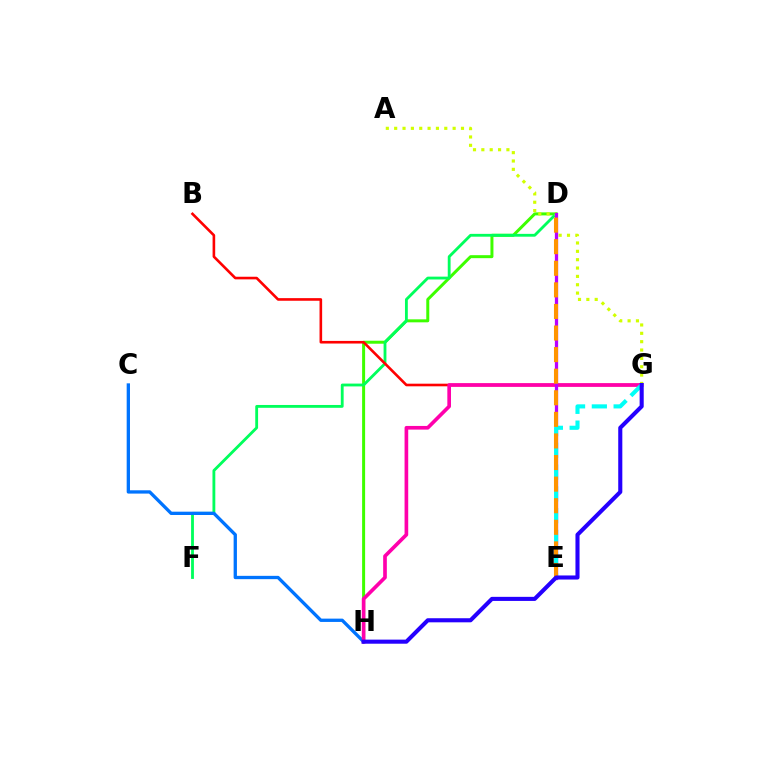{('D', 'H'): [{'color': '#3dff00', 'line_style': 'solid', 'thickness': 2.15}], ('D', 'F'): [{'color': '#00ff5c', 'line_style': 'solid', 'thickness': 2.04}], ('B', 'G'): [{'color': '#ff0000', 'line_style': 'solid', 'thickness': 1.88}], ('C', 'H'): [{'color': '#0074ff', 'line_style': 'solid', 'thickness': 2.38}], ('G', 'H'): [{'color': '#ff00ac', 'line_style': 'solid', 'thickness': 2.64}, {'color': '#2500ff', 'line_style': 'solid', 'thickness': 2.94}], ('A', 'G'): [{'color': '#d1ff00', 'line_style': 'dotted', 'thickness': 2.27}], ('D', 'E'): [{'color': '#b900ff', 'line_style': 'solid', 'thickness': 2.36}, {'color': '#ff9400', 'line_style': 'dashed', 'thickness': 2.93}], ('E', 'G'): [{'color': '#00fff6', 'line_style': 'dashed', 'thickness': 2.96}]}